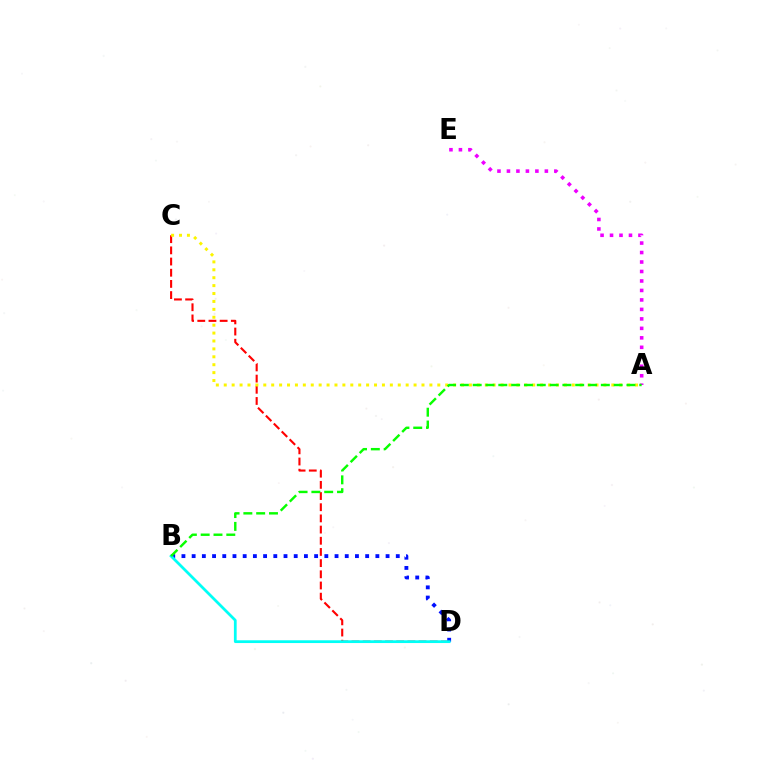{('C', 'D'): [{'color': '#ff0000', 'line_style': 'dashed', 'thickness': 1.52}], ('A', 'C'): [{'color': '#fcf500', 'line_style': 'dotted', 'thickness': 2.15}], ('B', 'D'): [{'color': '#0010ff', 'line_style': 'dotted', 'thickness': 2.77}, {'color': '#00fff6', 'line_style': 'solid', 'thickness': 1.99}], ('A', 'E'): [{'color': '#ee00ff', 'line_style': 'dotted', 'thickness': 2.58}], ('A', 'B'): [{'color': '#08ff00', 'line_style': 'dashed', 'thickness': 1.74}]}